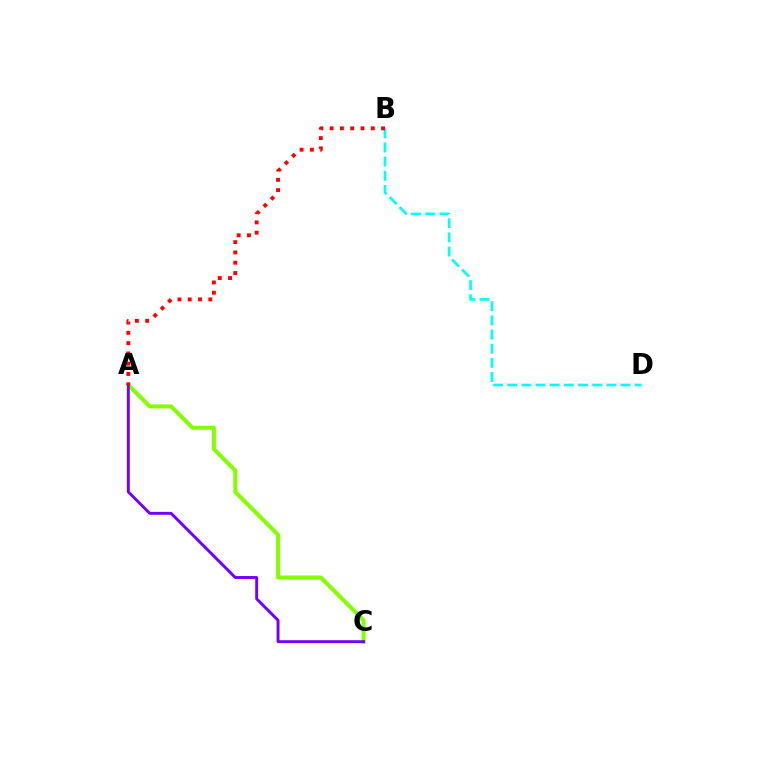{('A', 'C'): [{'color': '#84ff00', 'line_style': 'solid', 'thickness': 2.88}, {'color': '#7200ff', 'line_style': 'solid', 'thickness': 2.09}], ('B', 'D'): [{'color': '#00fff6', 'line_style': 'dashed', 'thickness': 1.92}], ('A', 'B'): [{'color': '#ff0000', 'line_style': 'dotted', 'thickness': 2.79}]}